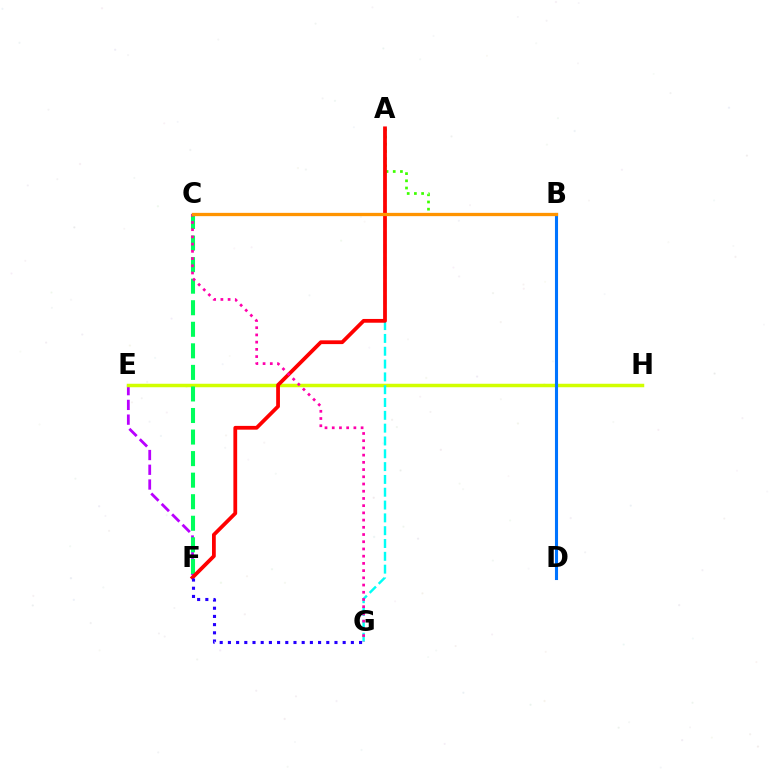{('A', 'B'): [{'color': '#3dff00', 'line_style': 'dotted', 'thickness': 1.95}], ('E', 'F'): [{'color': '#b900ff', 'line_style': 'dashed', 'thickness': 2.0}], ('E', 'H'): [{'color': '#d1ff00', 'line_style': 'solid', 'thickness': 2.51}], ('A', 'G'): [{'color': '#00fff6', 'line_style': 'dashed', 'thickness': 1.74}], ('C', 'F'): [{'color': '#00ff5c', 'line_style': 'dashed', 'thickness': 2.93}], ('B', 'D'): [{'color': '#0074ff', 'line_style': 'solid', 'thickness': 2.22}], ('A', 'F'): [{'color': '#ff0000', 'line_style': 'solid', 'thickness': 2.71}], ('F', 'G'): [{'color': '#2500ff', 'line_style': 'dotted', 'thickness': 2.23}], ('C', 'G'): [{'color': '#ff00ac', 'line_style': 'dotted', 'thickness': 1.96}], ('B', 'C'): [{'color': '#ff9400', 'line_style': 'solid', 'thickness': 2.36}]}